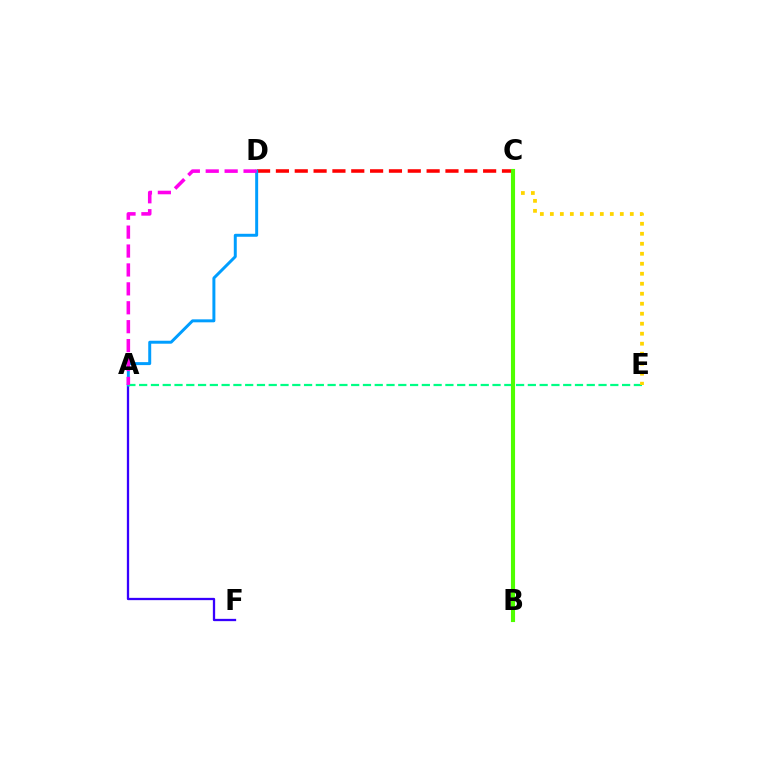{('C', 'D'): [{'color': '#ff0000', 'line_style': 'dashed', 'thickness': 2.56}], ('A', 'F'): [{'color': '#3700ff', 'line_style': 'solid', 'thickness': 1.65}], ('A', 'D'): [{'color': '#009eff', 'line_style': 'solid', 'thickness': 2.14}, {'color': '#ff00ed', 'line_style': 'dashed', 'thickness': 2.57}], ('A', 'E'): [{'color': '#00ff86', 'line_style': 'dashed', 'thickness': 1.6}], ('C', 'E'): [{'color': '#ffd500', 'line_style': 'dotted', 'thickness': 2.72}], ('B', 'C'): [{'color': '#4fff00', 'line_style': 'solid', 'thickness': 2.97}]}